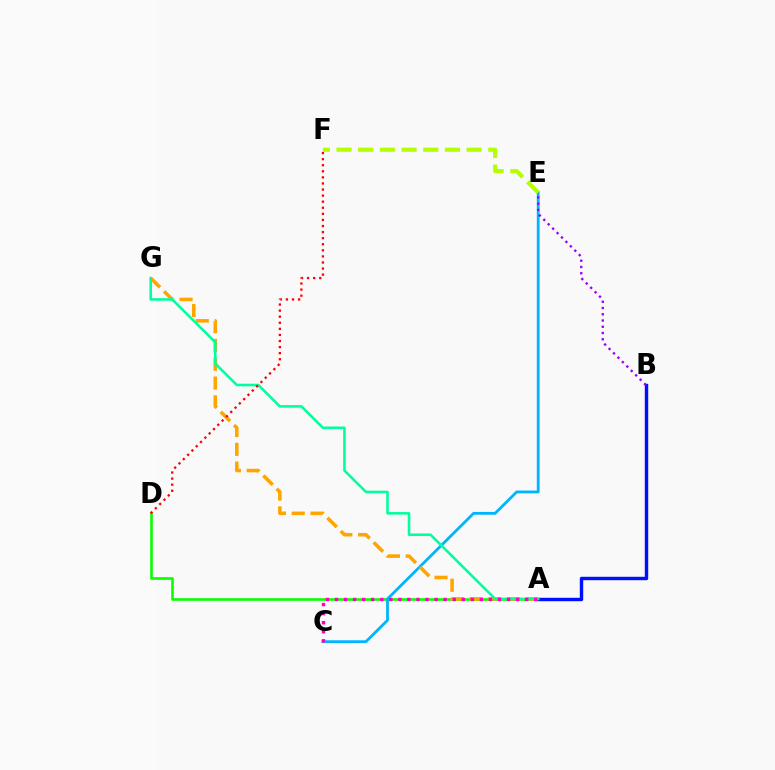{('A', 'D'): [{'color': '#08ff00', 'line_style': 'solid', 'thickness': 1.87}], ('A', 'B'): [{'color': '#0010ff', 'line_style': 'solid', 'thickness': 2.46}], ('C', 'E'): [{'color': '#00b5ff', 'line_style': 'solid', 'thickness': 2.02}], ('E', 'F'): [{'color': '#b3ff00', 'line_style': 'dashed', 'thickness': 2.95}], ('A', 'G'): [{'color': '#ffa500', 'line_style': 'dashed', 'thickness': 2.55}, {'color': '#00ff9d', 'line_style': 'solid', 'thickness': 1.85}], ('A', 'C'): [{'color': '#ff00bd', 'line_style': 'dotted', 'thickness': 2.46}], ('B', 'E'): [{'color': '#9b00ff', 'line_style': 'dotted', 'thickness': 1.7}], ('D', 'F'): [{'color': '#ff0000', 'line_style': 'dotted', 'thickness': 1.65}]}